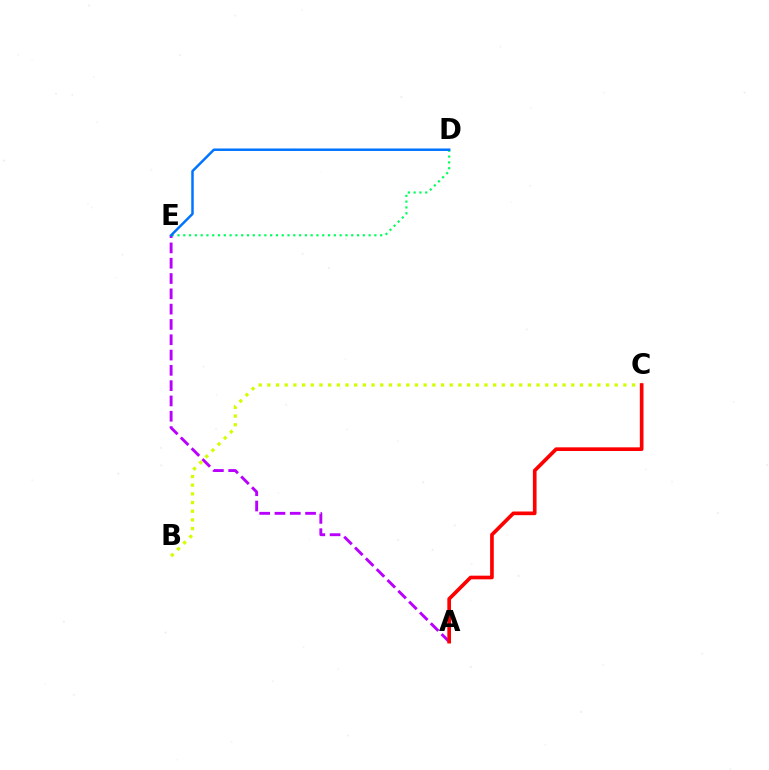{('D', 'E'): [{'color': '#00ff5c', 'line_style': 'dotted', 'thickness': 1.57}, {'color': '#0074ff', 'line_style': 'solid', 'thickness': 1.79}], ('A', 'E'): [{'color': '#b900ff', 'line_style': 'dashed', 'thickness': 2.08}], ('B', 'C'): [{'color': '#d1ff00', 'line_style': 'dotted', 'thickness': 2.36}], ('A', 'C'): [{'color': '#ff0000', 'line_style': 'solid', 'thickness': 2.64}]}